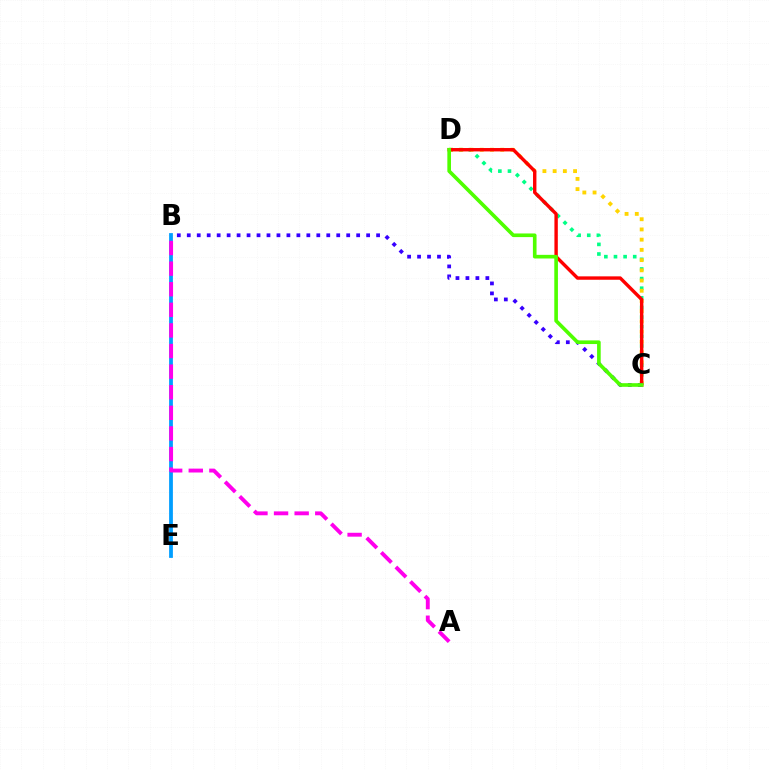{('C', 'D'): [{'color': '#00ff86', 'line_style': 'dotted', 'thickness': 2.61}, {'color': '#ffd500', 'line_style': 'dotted', 'thickness': 2.78}, {'color': '#ff0000', 'line_style': 'solid', 'thickness': 2.45}, {'color': '#4fff00', 'line_style': 'solid', 'thickness': 2.62}], ('B', 'E'): [{'color': '#009eff', 'line_style': 'solid', 'thickness': 2.72}], ('A', 'B'): [{'color': '#ff00ed', 'line_style': 'dashed', 'thickness': 2.8}], ('B', 'C'): [{'color': '#3700ff', 'line_style': 'dotted', 'thickness': 2.71}]}